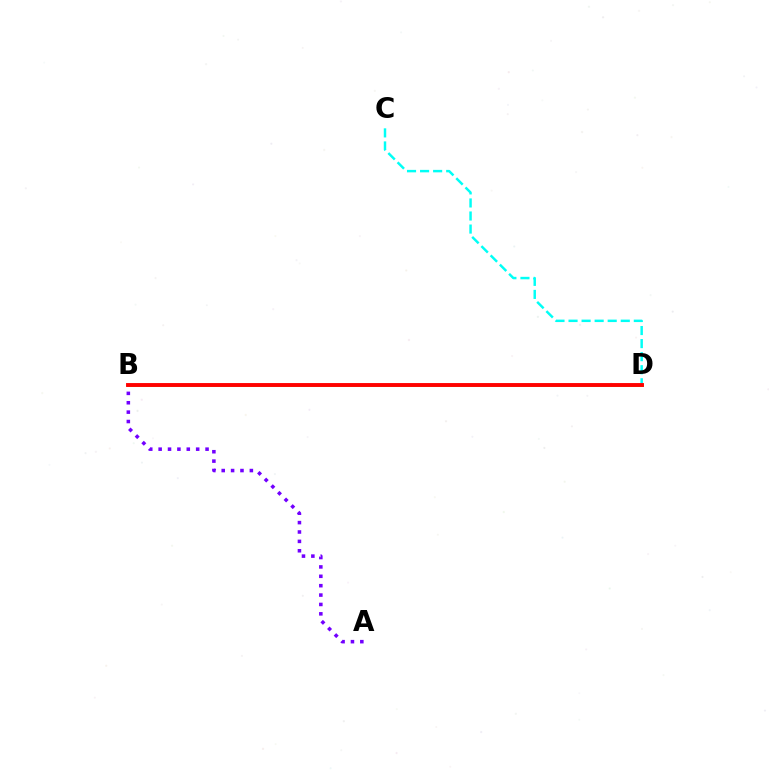{('B', 'D'): [{'color': '#84ff00', 'line_style': 'solid', 'thickness': 1.96}, {'color': '#ff0000', 'line_style': 'solid', 'thickness': 2.79}], ('A', 'B'): [{'color': '#7200ff', 'line_style': 'dotted', 'thickness': 2.55}], ('C', 'D'): [{'color': '#00fff6', 'line_style': 'dashed', 'thickness': 1.77}]}